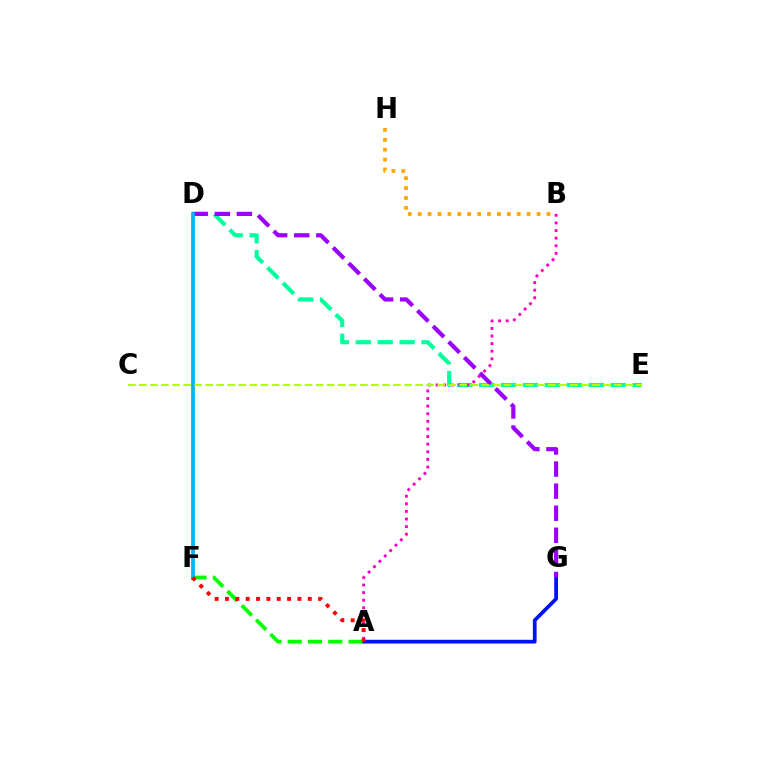{('D', 'E'): [{'color': '#00ff9d', 'line_style': 'dashed', 'thickness': 2.98}], ('A', 'G'): [{'color': '#0010ff', 'line_style': 'solid', 'thickness': 2.7}], ('D', 'G'): [{'color': '#9b00ff', 'line_style': 'dashed', 'thickness': 3.0}], ('B', 'H'): [{'color': '#ffa500', 'line_style': 'dotted', 'thickness': 2.69}], ('A', 'F'): [{'color': '#08ff00', 'line_style': 'dashed', 'thickness': 2.76}, {'color': '#ff0000', 'line_style': 'dotted', 'thickness': 2.81}], ('A', 'B'): [{'color': '#ff00bd', 'line_style': 'dotted', 'thickness': 2.07}], ('D', 'F'): [{'color': '#00b5ff', 'line_style': 'solid', 'thickness': 2.71}], ('C', 'E'): [{'color': '#b3ff00', 'line_style': 'dashed', 'thickness': 1.5}]}